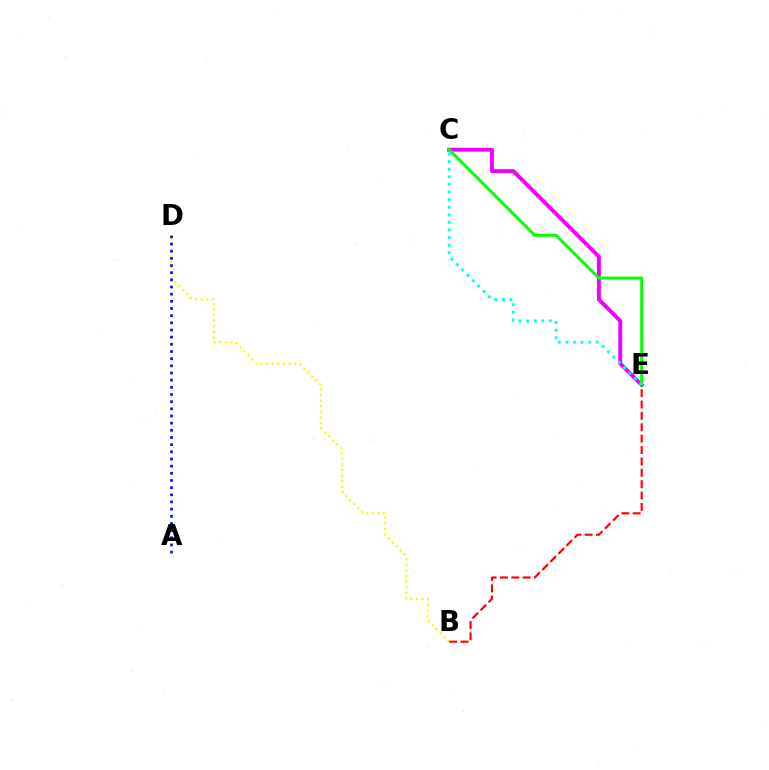{('C', 'E'): [{'color': '#ee00ff', 'line_style': 'solid', 'thickness': 2.81}, {'color': '#08ff00', 'line_style': 'solid', 'thickness': 2.17}, {'color': '#00fff6', 'line_style': 'dotted', 'thickness': 2.06}], ('B', 'D'): [{'color': '#fcf500', 'line_style': 'dotted', 'thickness': 1.52}], ('A', 'D'): [{'color': '#0010ff', 'line_style': 'dotted', 'thickness': 1.95}], ('B', 'E'): [{'color': '#ff0000', 'line_style': 'dashed', 'thickness': 1.55}]}